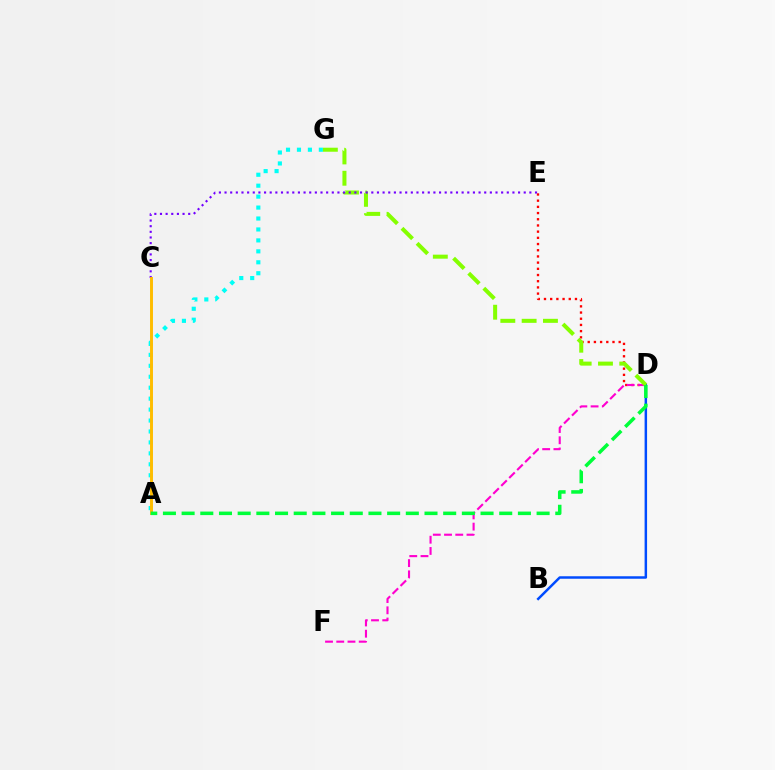{('D', 'E'): [{'color': '#ff0000', 'line_style': 'dotted', 'thickness': 1.68}], ('A', 'G'): [{'color': '#00fff6', 'line_style': 'dotted', 'thickness': 2.97}], ('B', 'D'): [{'color': '#004bff', 'line_style': 'solid', 'thickness': 1.79}], ('D', 'F'): [{'color': '#ff00cf', 'line_style': 'dashed', 'thickness': 1.53}], ('D', 'G'): [{'color': '#84ff00', 'line_style': 'dashed', 'thickness': 2.89}], ('C', 'E'): [{'color': '#7200ff', 'line_style': 'dotted', 'thickness': 1.53}], ('A', 'C'): [{'color': '#ffbd00', 'line_style': 'solid', 'thickness': 2.11}], ('A', 'D'): [{'color': '#00ff39', 'line_style': 'dashed', 'thickness': 2.54}]}